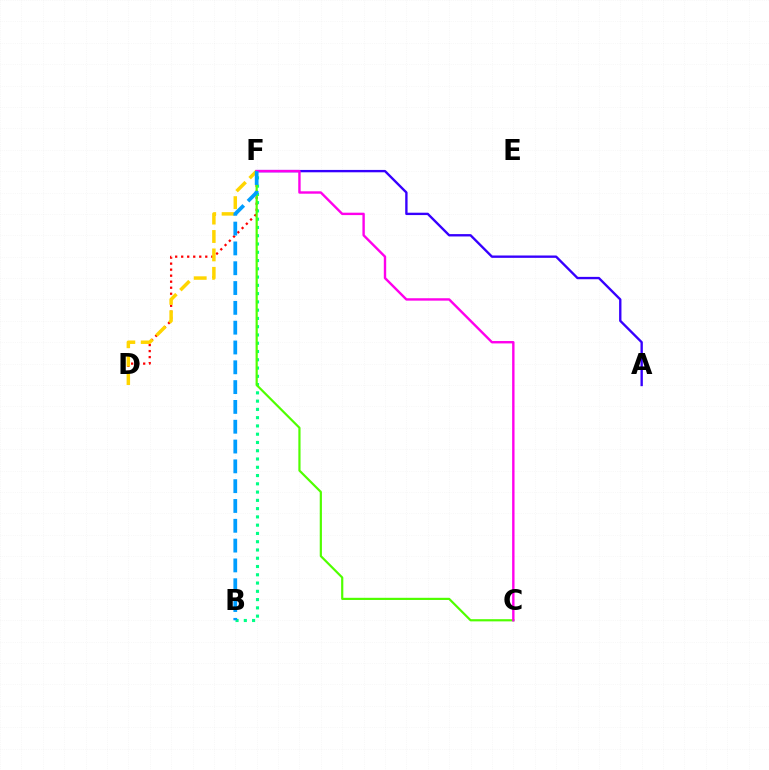{('A', 'F'): [{'color': '#3700ff', 'line_style': 'solid', 'thickness': 1.7}], ('D', 'F'): [{'color': '#ff0000', 'line_style': 'dotted', 'thickness': 1.64}, {'color': '#ffd500', 'line_style': 'dashed', 'thickness': 2.5}], ('B', 'F'): [{'color': '#00ff86', 'line_style': 'dotted', 'thickness': 2.25}, {'color': '#009eff', 'line_style': 'dashed', 'thickness': 2.69}], ('C', 'F'): [{'color': '#4fff00', 'line_style': 'solid', 'thickness': 1.57}, {'color': '#ff00ed', 'line_style': 'solid', 'thickness': 1.73}]}